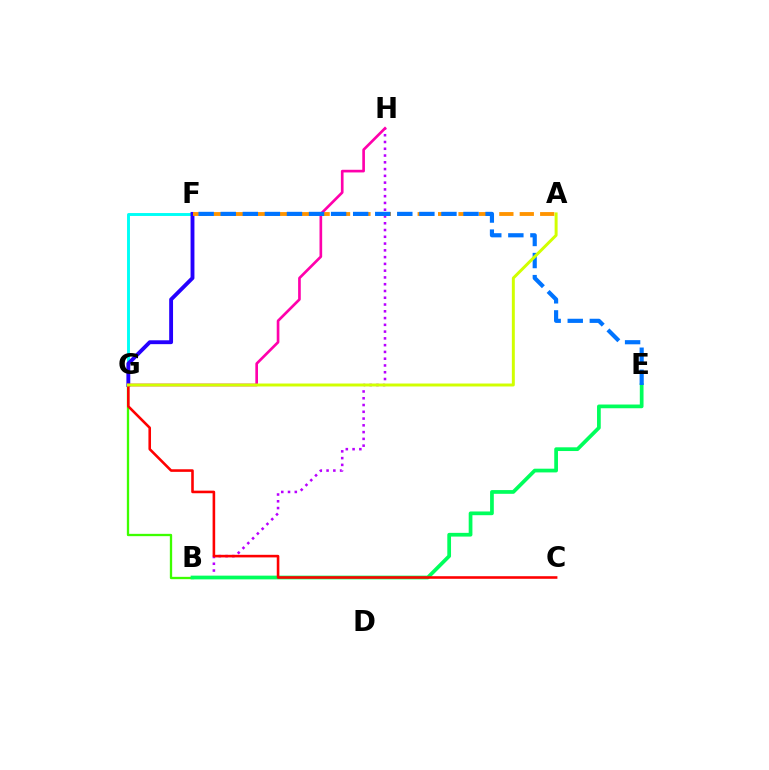{('B', 'H'): [{'color': '#b900ff', 'line_style': 'dotted', 'thickness': 1.84}], ('B', 'G'): [{'color': '#3dff00', 'line_style': 'solid', 'thickness': 1.67}], ('F', 'G'): [{'color': '#00fff6', 'line_style': 'solid', 'thickness': 2.1}, {'color': '#2500ff', 'line_style': 'solid', 'thickness': 2.78}], ('G', 'H'): [{'color': '#ff00ac', 'line_style': 'solid', 'thickness': 1.92}], ('A', 'F'): [{'color': '#ff9400', 'line_style': 'dashed', 'thickness': 2.77}], ('B', 'E'): [{'color': '#00ff5c', 'line_style': 'solid', 'thickness': 2.68}], ('C', 'G'): [{'color': '#ff0000', 'line_style': 'solid', 'thickness': 1.86}], ('E', 'F'): [{'color': '#0074ff', 'line_style': 'dashed', 'thickness': 3.0}], ('A', 'G'): [{'color': '#d1ff00', 'line_style': 'solid', 'thickness': 2.13}]}